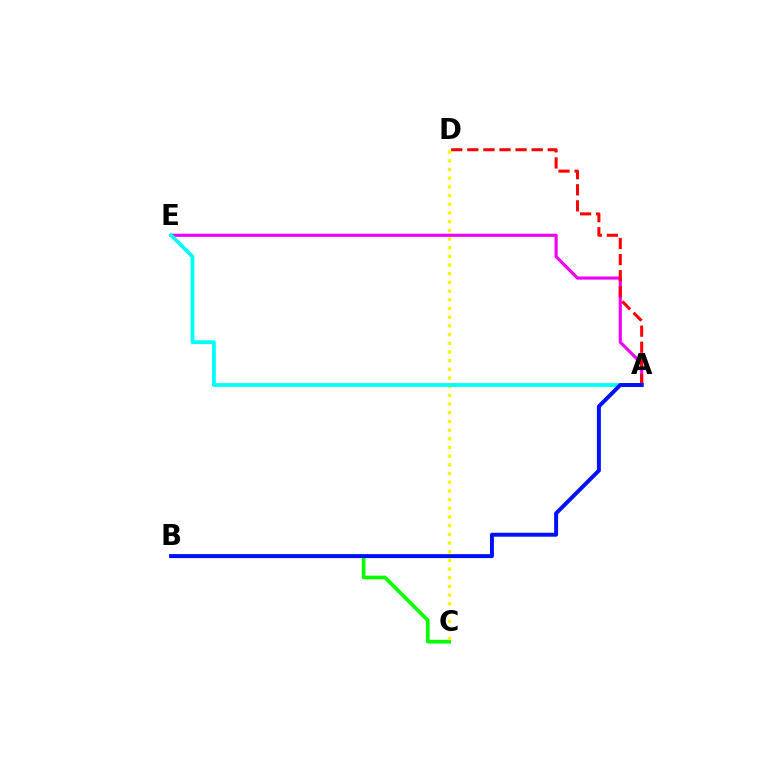{('B', 'C'): [{'color': '#08ff00', 'line_style': 'solid', 'thickness': 2.66}], ('C', 'D'): [{'color': '#fcf500', 'line_style': 'dotted', 'thickness': 2.36}], ('A', 'E'): [{'color': '#ee00ff', 'line_style': 'solid', 'thickness': 2.26}, {'color': '#00fff6', 'line_style': 'solid', 'thickness': 2.75}], ('A', 'D'): [{'color': '#ff0000', 'line_style': 'dashed', 'thickness': 2.18}], ('A', 'B'): [{'color': '#0010ff', 'line_style': 'solid', 'thickness': 2.85}]}